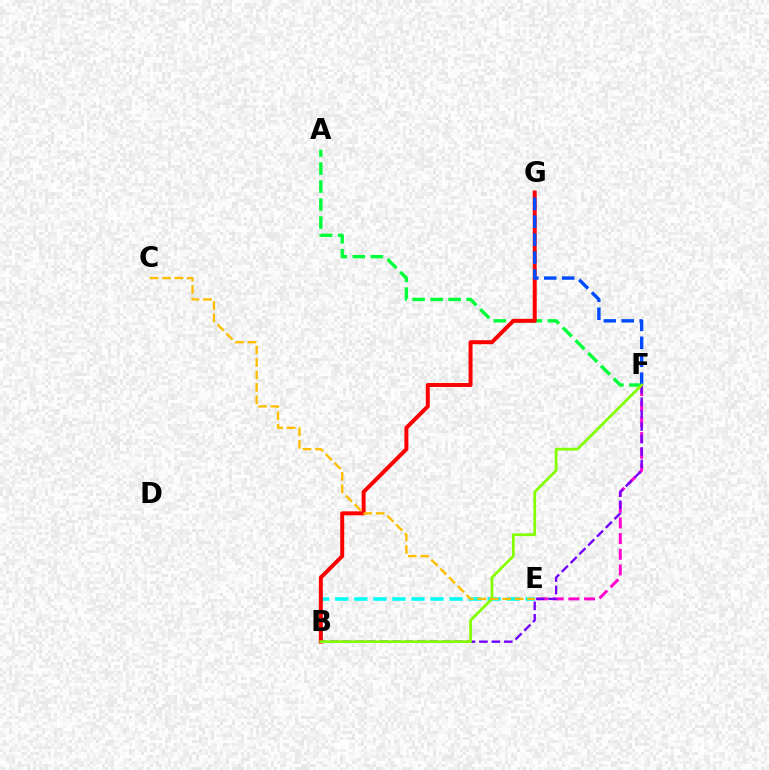{('E', 'F'): [{'color': '#ff00cf', 'line_style': 'dashed', 'thickness': 2.13}], ('A', 'F'): [{'color': '#00ff39', 'line_style': 'dashed', 'thickness': 2.45}], ('B', 'F'): [{'color': '#7200ff', 'line_style': 'dashed', 'thickness': 1.69}, {'color': '#84ff00', 'line_style': 'solid', 'thickness': 1.98}], ('B', 'E'): [{'color': '#00fff6', 'line_style': 'dashed', 'thickness': 2.59}], ('B', 'G'): [{'color': '#ff0000', 'line_style': 'solid', 'thickness': 2.86}], ('F', 'G'): [{'color': '#004bff', 'line_style': 'dashed', 'thickness': 2.44}], ('C', 'E'): [{'color': '#ffbd00', 'line_style': 'dashed', 'thickness': 1.69}]}